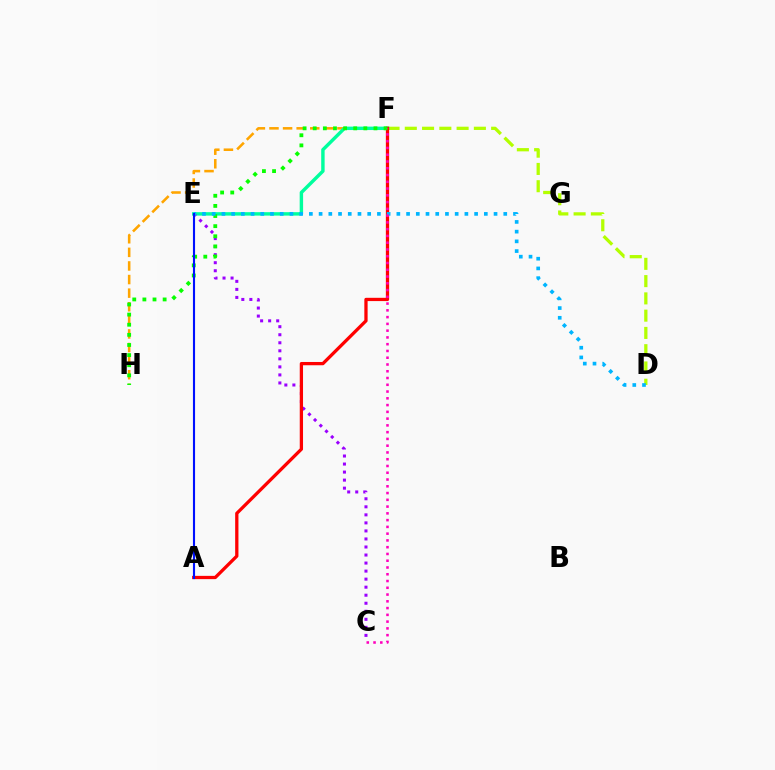{('D', 'F'): [{'color': '#b3ff00', 'line_style': 'dashed', 'thickness': 2.35}], ('F', 'H'): [{'color': '#ffa500', 'line_style': 'dashed', 'thickness': 1.85}, {'color': '#08ff00', 'line_style': 'dotted', 'thickness': 2.75}], ('E', 'F'): [{'color': '#00ff9d', 'line_style': 'solid', 'thickness': 2.47}], ('C', 'E'): [{'color': '#9b00ff', 'line_style': 'dotted', 'thickness': 2.18}], ('A', 'F'): [{'color': '#ff0000', 'line_style': 'solid', 'thickness': 2.36}], ('D', 'E'): [{'color': '#00b5ff', 'line_style': 'dotted', 'thickness': 2.64}], ('C', 'F'): [{'color': '#ff00bd', 'line_style': 'dotted', 'thickness': 1.84}], ('A', 'E'): [{'color': '#0010ff', 'line_style': 'solid', 'thickness': 1.52}]}